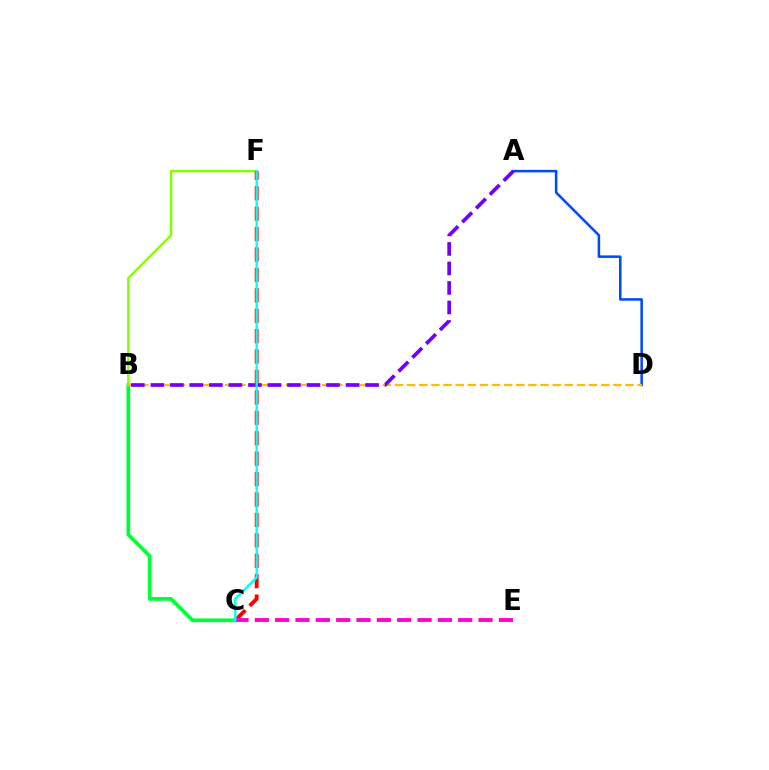{('B', 'C'): [{'color': '#00ff39', 'line_style': 'solid', 'thickness': 2.69}], ('A', 'D'): [{'color': '#004bff', 'line_style': 'solid', 'thickness': 1.83}], ('B', 'F'): [{'color': '#84ff00', 'line_style': 'solid', 'thickness': 1.73}], ('B', 'D'): [{'color': '#ffbd00', 'line_style': 'dashed', 'thickness': 1.65}], ('C', 'F'): [{'color': '#ff0000', 'line_style': 'dashed', 'thickness': 2.77}, {'color': '#00fff6', 'line_style': 'solid', 'thickness': 1.73}], ('A', 'B'): [{'color': '#7200ff', 'line_style': 'dashed', 'thickness': 2.65}], ('C', 'E'): [{'color': '#ff00cf', 'line_style': 'dashed', 'thickness': 2.76}]}